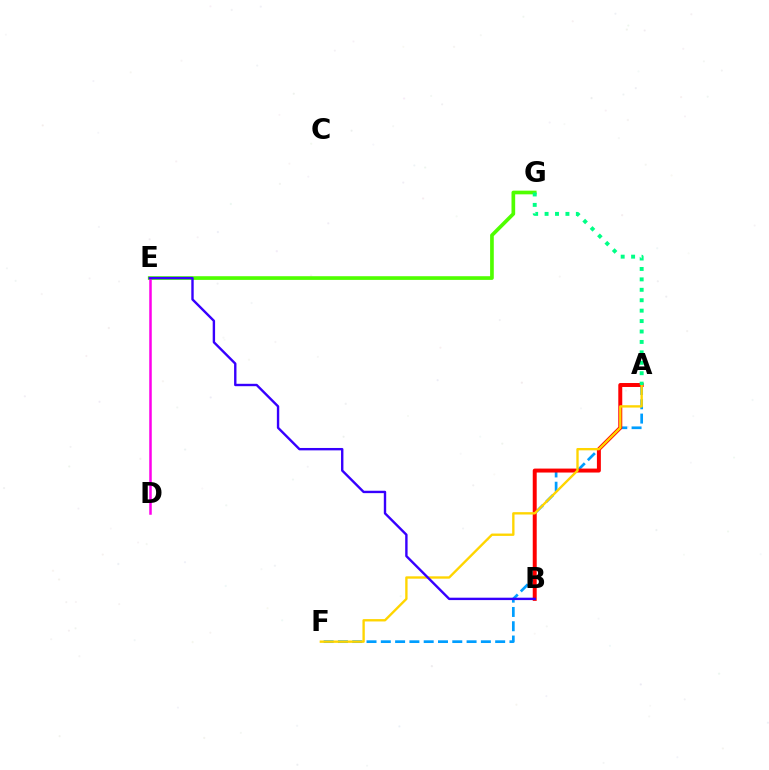{('A', 'F'): [{'color': '#009eff', 'line_style': 'dashed', 'thickness': 1.94}, {'color': '#ffd500', 'line_style': 'solid', 'thickness': 1.7}], ('A', 'B'): [{'color': '#ff0000', 'line_style': 'solid', 'thickness': 2.85}], ('E', 'G'): [{'color': '#4fff00', 'line_style': 'solid', 'thickness': 2.65}], ('A', 'G'): [{'color': '#00ff86', 'line_style': 'dotted', 'thickness': 2.83}], ('D', 'E'): [{'color': '#ff00ed', 'line_style': 'solid', 'thickness': 1.81}], ('B', 'E'): [{'color': '#3700ff', 'line_style': 'solid', 'thickness': 1.72}]}